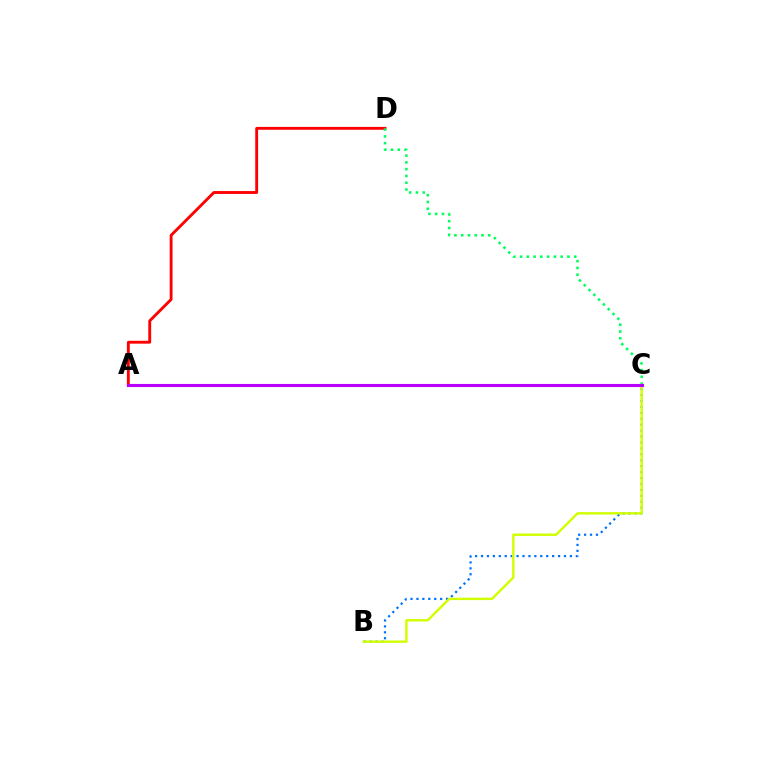{('A', 'D'): [{'color': '#ff0000', 'line_style': 'solid', 'thickness': 2.06}], ('B', 'C'): [{'color': '#0074ff', 'line_style': 'dotted', 'thickness': 1.61}, {'color': '#d1ff00', 'line_style': 'solid', 'thickness': 1.73}], ('C', 'D'): [{'color': '#00ff5c', 'line_style': 'dotted', 'thickness': 1.84}], ('A', 'C'): [{'color': '#b900ff', 'line_style': 'solid', 'thickness': 2.26}]}